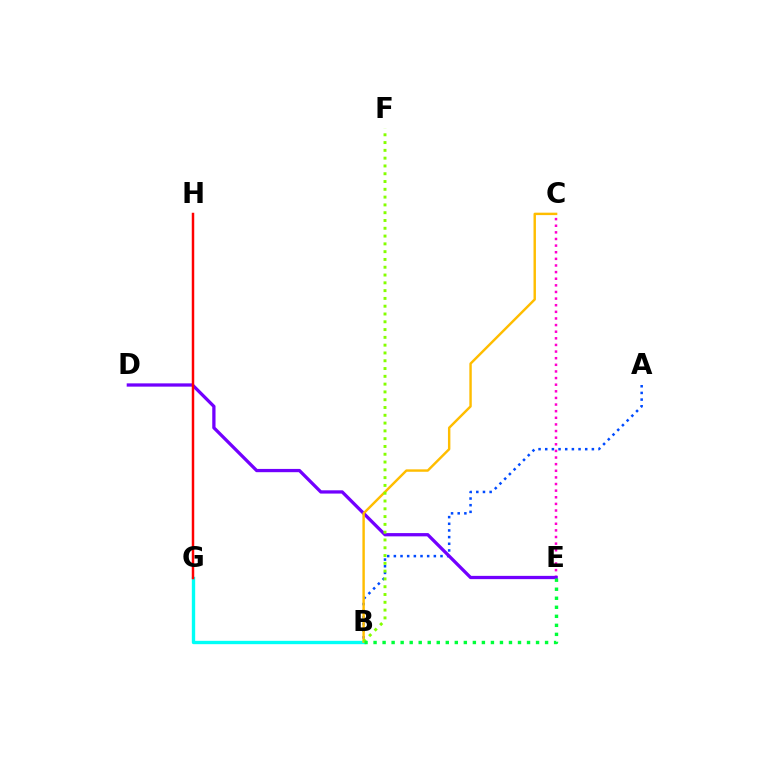{('A', 'B'): [{'color': '#004bff', 'line_style': 'dotted', 'thickness': 1.81}], ('B', 'G'): [{'color': '#00fff6', 'line_style': 'solid', 'thickness': 2.41}], ('C', 'E'): [{'color': '#ff00cf', 'line_style': 'dotted', 'thickness': 1.8}], ('D', 'E'): [{'color': '#7200ff', 'line_style': 'solid', 'thickness': 2.35}], ('B', 'C'): [{'color': '#ffbd00', 'line_style': 'solid', 'thickness': 1.75}], ('G', 'H'): [{'color': '#ff0000', 'line_style': 'solid', 'thickness': 1.78}], ('B', 'F'): [{'color': '#84ff00', 'line_style': 'dotted', 'thickness': 2.12}], ('B', 'E'): [{'color': '#00ff39', 'line_style': 'dotted', 'thickness': 2.45}]}